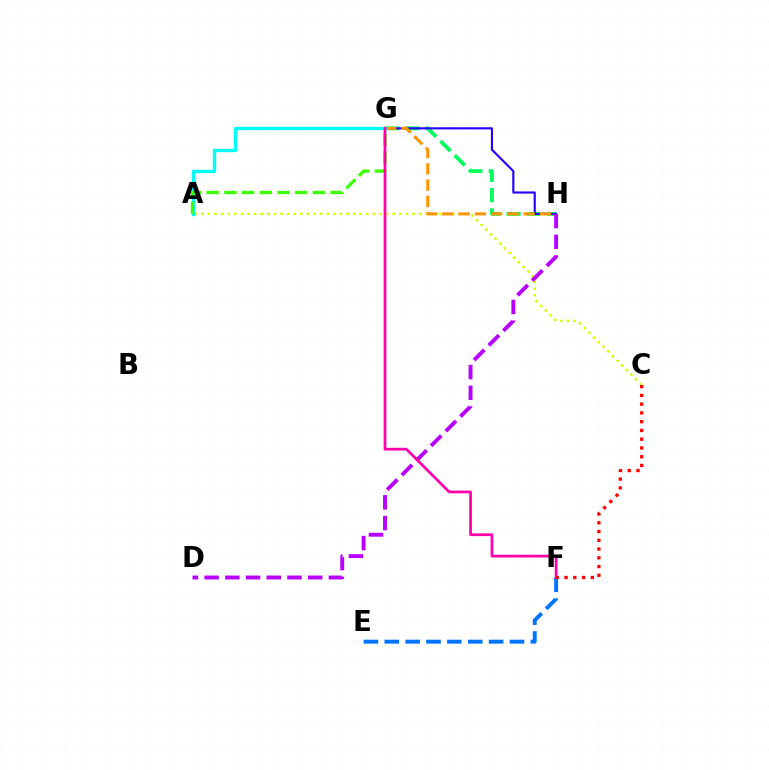{('G', 'H'): [{'color': '#00ff5c', 'line_style': 'dashed', 'thickness': 2.75}, {'color': '#2500ff', 'line_style': 'solid', 'thickness': 1.53}, {'color': '#ff9400', 'line_style': 'dashed', 'thickness': 2.21}], ('A', 'C'): [{'color': '#d1ff00', 'line_style': 'dotted', 'thickness': 1.79}], ('A', 'G'): [{'color': '#00fff6', 'line_style': 'solid', 'thickness': 2.41}, {'color': '#3dff00', 'line_style': 'dashed', 'thickness': 2.4}], ('E', 'F'): [{'color': '#0074ff', 'line_style': 'dashed', 'thickness': 2.83}], ('D', 'H'): [{'color': '#b900ff', 'line_style': 'dashed', 'thickness': 2.81}], ('F', 'G'): [{'color': '#ff00ac', 'line_style': 'solid', 'thickness': 1.98}], ('C', 'F'): [{'color': '#ff0000', 'line_style': 'dotted', 'thickness': 2.38}]}